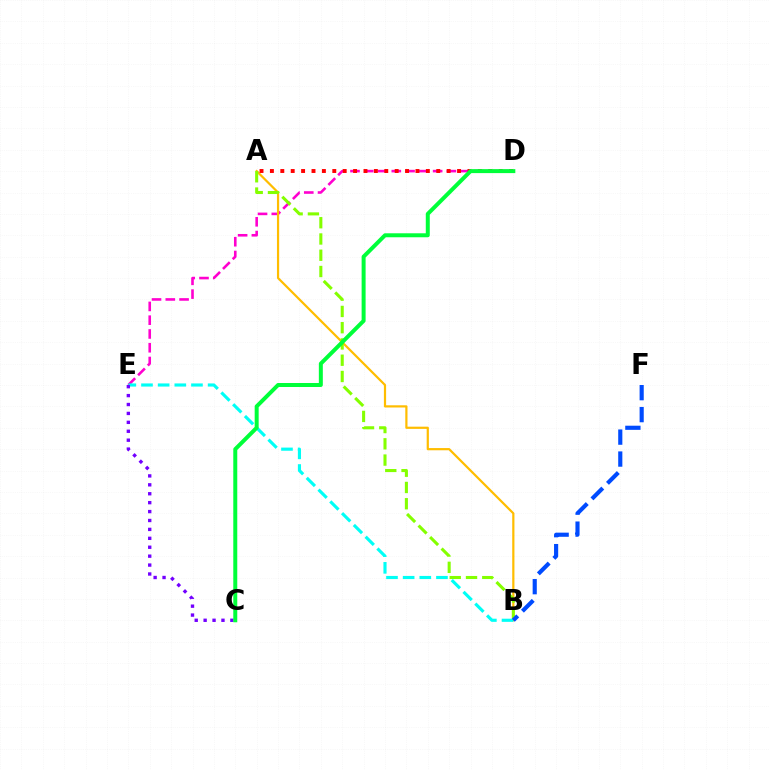{('D', 'E'): [{'color': '#ff00cf', 'line_style': 'dashed', 'thickness': 1.87}], ('A', 'B'): [{'color': '#ffbd00', 'line_style': 'solid', 'thickness': 1.59}, {'color': '#84ff00', 'line_style': 'dashed', 'thickness': 2.21}], ('A', 'D'): [{'color': '#ff0000', 'line_style': 'dotted', 'thickness': 2.82}], ('B', 'E'): [{'color': '#00fff6', 'line_style': 'dashed', 'thickness': 2.26}], ('B', 'F'): [{'color': '#004bff', 'line_style': 'dashed', 'thickness': 2.98}], ('C', 'E'): [{'color': '#7200ff', 'line_style': 'dotted', 'thickness': 2.42}], ('C', 'D'): [{'color': '#00ff39', 'line_style': 'solid', 'thickness': 2.87}]}